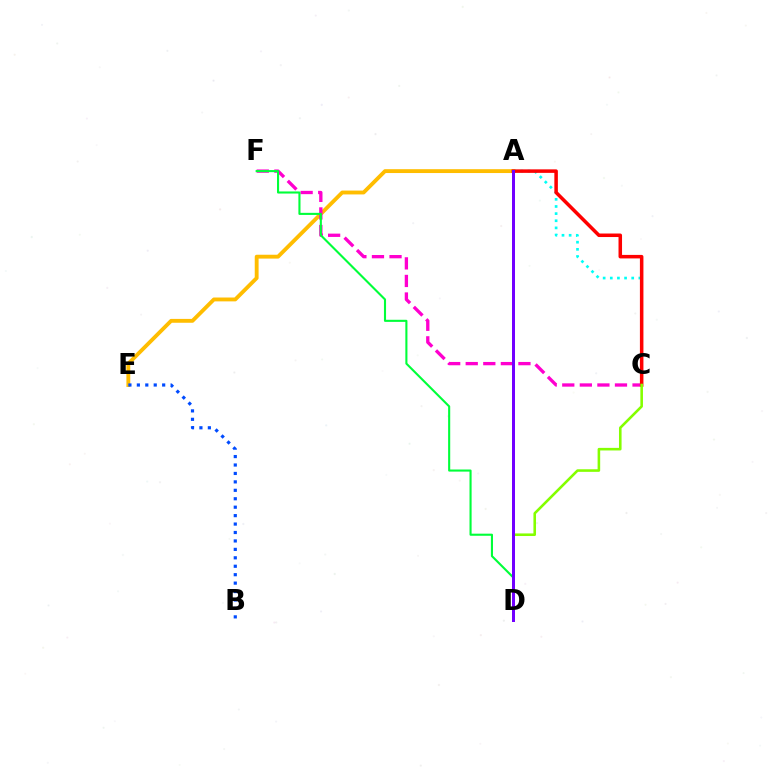{('A', 'E'): [{'color': '#ffbd00', 'line_style': 'solid', 'thickness': 2.78}], ('C', 'F'): [{'color': '#ff00cf', 'line_style': 'dashed', 'thickness': 2.39}], ('B', 'E'): [{'color': '#004bff', 'line_style': 'dotted', 'thickness': 2.29}], ('D', 'F'): [{'color': '#00ff39', 'line_style': 'solid', 'thickness': 1.51}], ('A', 'C'): [{'color': '#00fff6', 'line_style': 'dotted', 'thickness': 1.94}, {'color': '#ff0000', 'line_style': 'solid', 'thickness': 2.54}], ('C', 'D'): [{'color': '#84ff00', 'line_style': 'solid', 'thickness': 1.86}], ('A', 'D'): [{'color': '#7200ff', 'line_style': 'solid', 'thickness': 2.15}]}